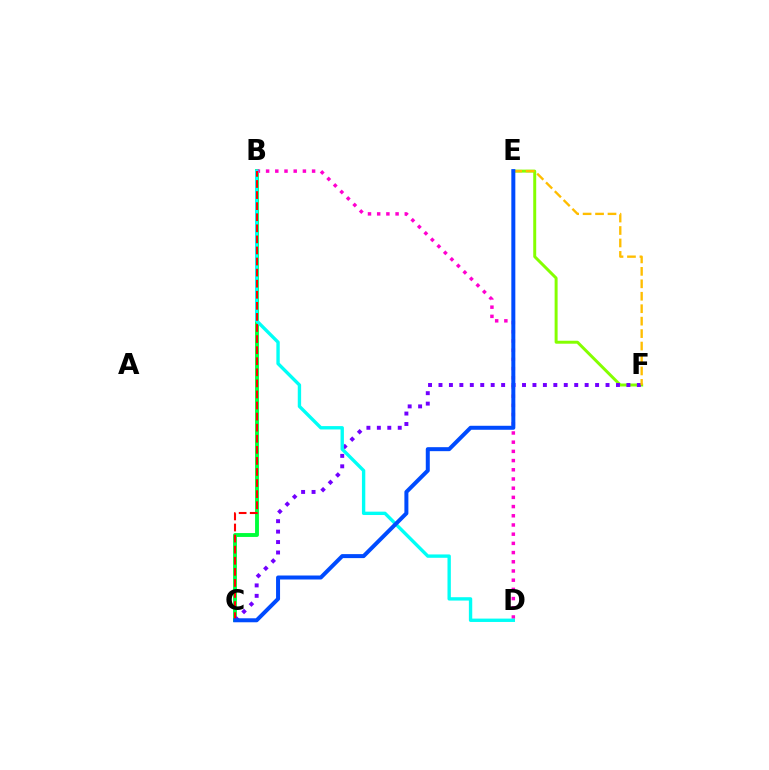{('B', 'C'): [{'color': '#00ff39', 'line_style': 'solid', 'thickness': 2.79}, {'color': '#ff0000', 'line_style': 'dashed', 'thickness': 1.5}], ('E', 'F'): [{'color': '#84ff00', 'line_style': 'solid', 'thickness': 2.14}, {'color': '#ffbd00', 'line_style': 'dashed', 'thickness': 1.69}], ('C', 'F'): [{'color': '#7200ff', 'line_style': 'dotted', 'thickness': 2.84}], ('B', 'D'): [{'color': '#ff00cf', 'line_style': 'dotted', 'thickness': 2.5}, {'color': '#00fff6', 'line_style': 'solid', 'thickness': 2.42}], ('C', 'E'): [{'color': '#004bff', 'line_style': 'solid', 'thickness': 2.88}]}